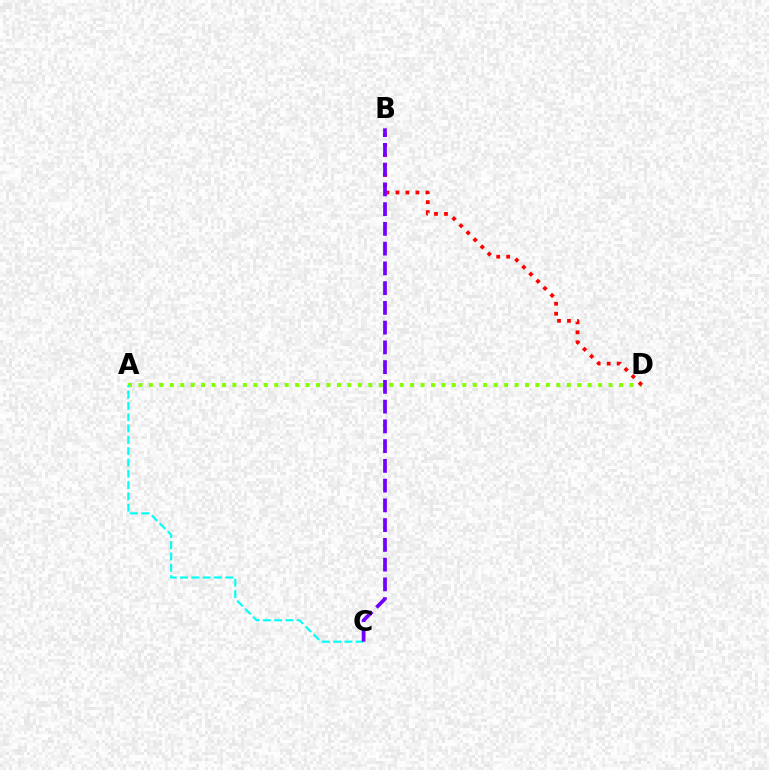{('A', 'D'): [{'color': '#84ff00', 'line_style': 'dotted', 'thickness': 2.84}], ('A', 'C'): [{'color': '#00fff6', 'line_style': 'dashed', 'thickness': 1.54}], ('B', 'D'): [{'color': '#ff0000', 'line_style': 'dotted', 'thickness': 2.71}], ('B', 'C'): [{'color': '#7200ff', 'line_style': 'dashed', 'thickness': 2.68}]}